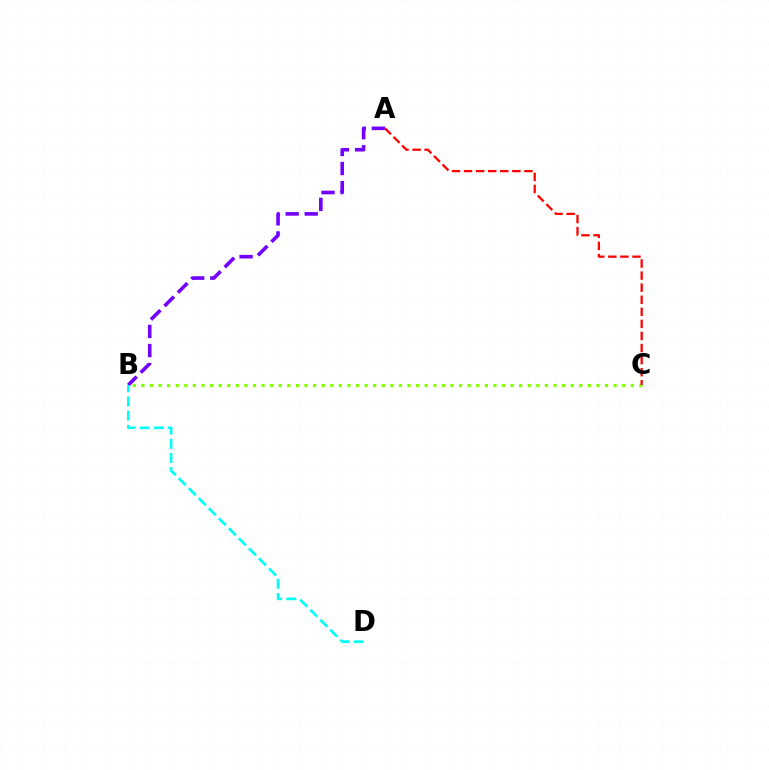{('B', 'C'): [{'color': '#84ff00', 'line_style': 'dotted', 'thickness': 2.33}], ('A', 'B'): [{'color': '#7200ff', 'line_style': 'dashed', 'thickness': 2.59}], ('A', 'C'): [{'color': '#ff0000', 'line_style': 'dashed', 'thickness': 1.64}], ('B', 'D'): [{'color': '#00fff6', 'line_style': 'dashed', 'thickness': 1.93}]}